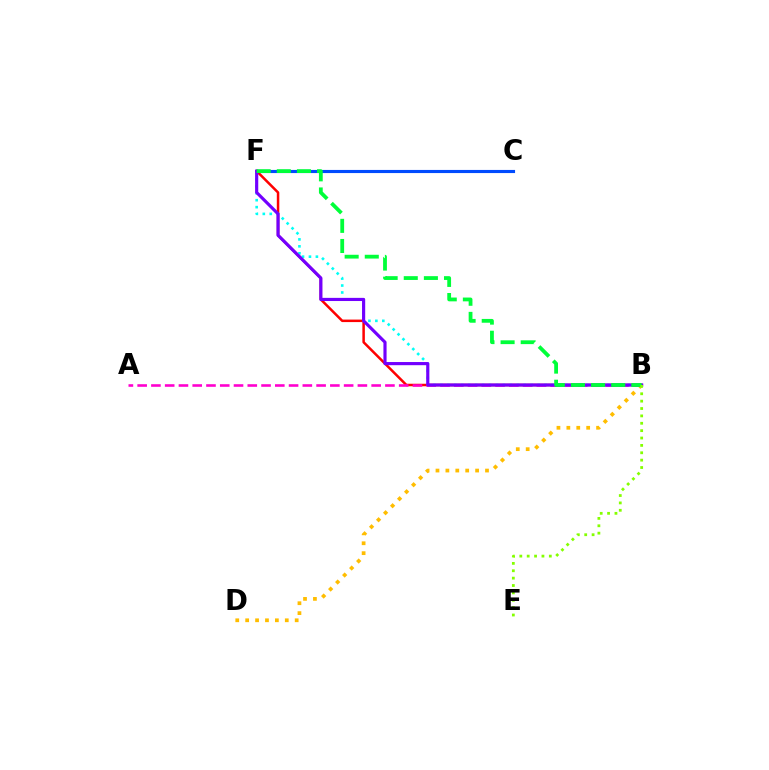{('B', 'F'): [{'color': '#ff0000', 'line_style': 'solid', 'thickness': 1.8}, {'color': '#00fff6', 'line_style': 'dotted', 'thickness': 1.89}, {'color': '#7200ff', 'line_style': 'solid', 'thickness': 2.27}, {'color': '#00ff39', 'line_style': 'dashed', 'thickness': 2.73}], ('C', 'F'): [{'color': '#004bff', 'line_style': 'solid', 'thickness': 2.25}], ('B', 'D'): [{'color': '#ffbd00', 'line_style': 'dotted', 'thickness': 2.69}], ('A', 'B'): [{'color': '#ff00cf', 'line_style': 'dashed', 'thickness': 1.87}], ('B', 'E'): [{'color': '#84ff00', 'line_style': 'dotted', 'thickness': 2.0}]}